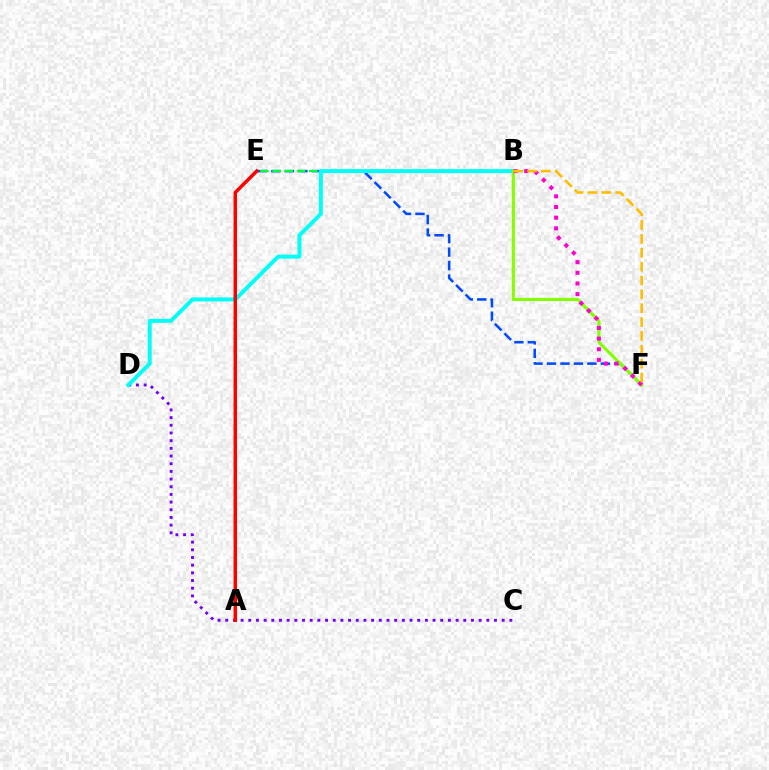{('E', 'F'): [{'color': '#004bff', 'line_style': 'dashed', 'thickness': 1.83}], ('B', 'E'): [{'color': '#00ff39', 'line_style': 'dashed', 'thickness': 1.66}], ('C', 'D'): [{'color': '#7200ff', 'line_style': 'dotted', 'thickness': 2.09}], ('B', 'D'): [{'color': '#00fff6', 'line_style': 'solid', 'thickness': 2.86}], ('B', 'F'): [{'color': '#84ff00', 'line_style': 'solid', 'thickness': 2.24}, {'color': '#ff00cf', 'line_style': 'dotted', 'thickness': 2.9}, {'color': '#ffbd00', 'line_style': 'dashed', 'thickness': 1.88}], ('A', 'E'): [{'color': '#ff0000', 'line_style': 'solid', 'thickness': 2.51}]}